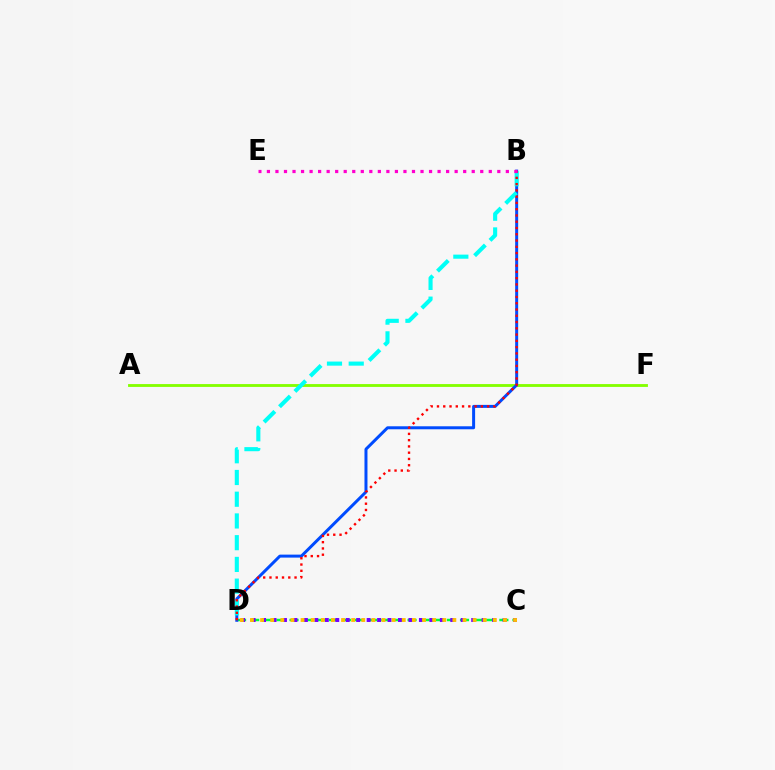{('A', 'F'): [{'color': '#84ff00', 'line_style': 'solid', 'thickness': 2.05}], ('C', 'D'): [{'color': '#00ff39', 'line_style': 'dashed', 'thickness': 1.78}, {'color': '#7200ff', 'line_style': 'dotted', 'thickness': 2.84}, {'color': '#ffbd00', 'line_style': 'dotted', 'thickness': 2.75}], ('B', 'D'): [{'color': '#004bff', 'line_style': 'solid', 'thickness': 2.15}, {'color': '#00fff6', 'line_style': 'dashed', 'thickness': 2.95}, {'color': '#ff0000', 'line_style': 'dotted', 'thickness': 1.7}], ('B', 'E'): [{'color': '#ff00cf', 'line_style': 'dotted', 'thickness': 2.32}]}